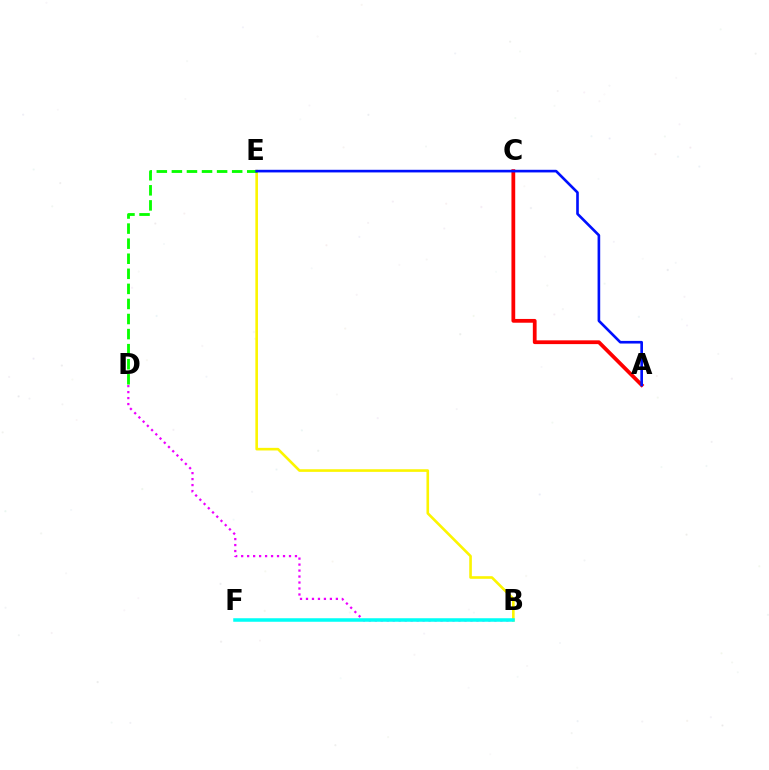{('B', 'D'): [{'color': '#ee00ff', 'line_style': 'dotted', 'thickness': 1.62}], ('B', 'E'): [{'color': '#fcf500', 'line_style': 'solid', 'thickness': 1.88}], ('A', 'C'): [{'color': '#ff0000', 'line_style': 'solid', 'thickness': 2.71}], ('B', 'F'): [{'color': '#00fff6', 'line_style': 'solid', 'thickness': 2.54}], ('D', 'E'): [{'color': '#08ff00', 'line_style': 'dashed', 'thickness': 2.05}], ('A', 'E'): [{'color': '#0010ff', 'line_style': 'solid', 'thickness': 1.9}]}